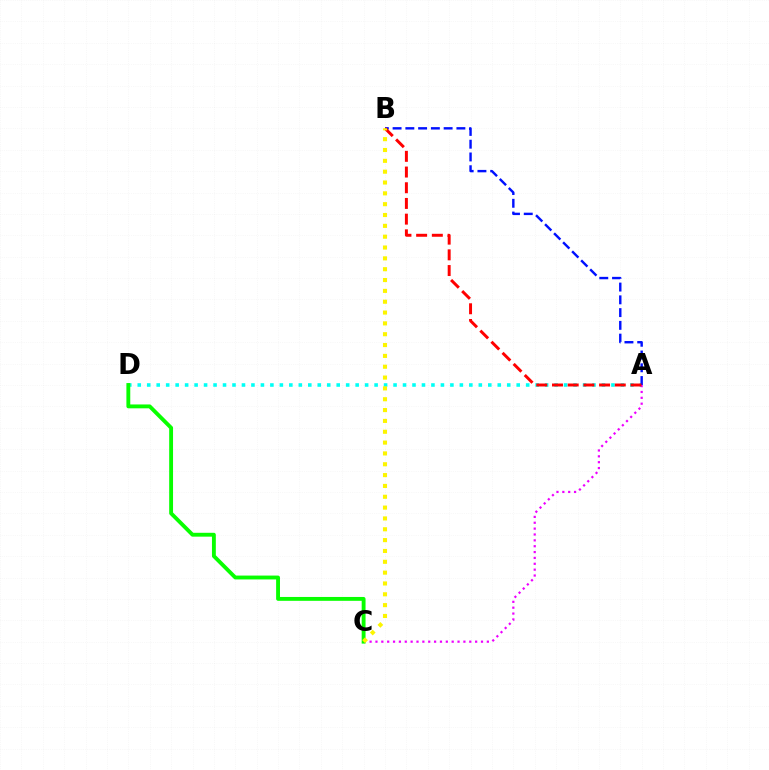{('A', 'D'): [{'color': '#00fff6', 'line_style': 'dotted', 'thickness': 2.57}], ('A', 'B'): [{'color': '#0010ff', 'line_style': 'dashed', 'thickness': 1.73}, {'color': '#ff0000', 'line_style': 'dashed', 'thickness': 2.13}], ('A', 'C'): [{'color': '#ee00ff', 'line_style': 'dotted', 'thickness': 1.59}], ('C', 'D'): [{'color': '#08ff00', 'line_style': 'solid', 'thickness': 2.78}], ('B', 'C'): [{'color': '#fcf500', 'line_style': 'dotted', 'thickness': 2.94}]}